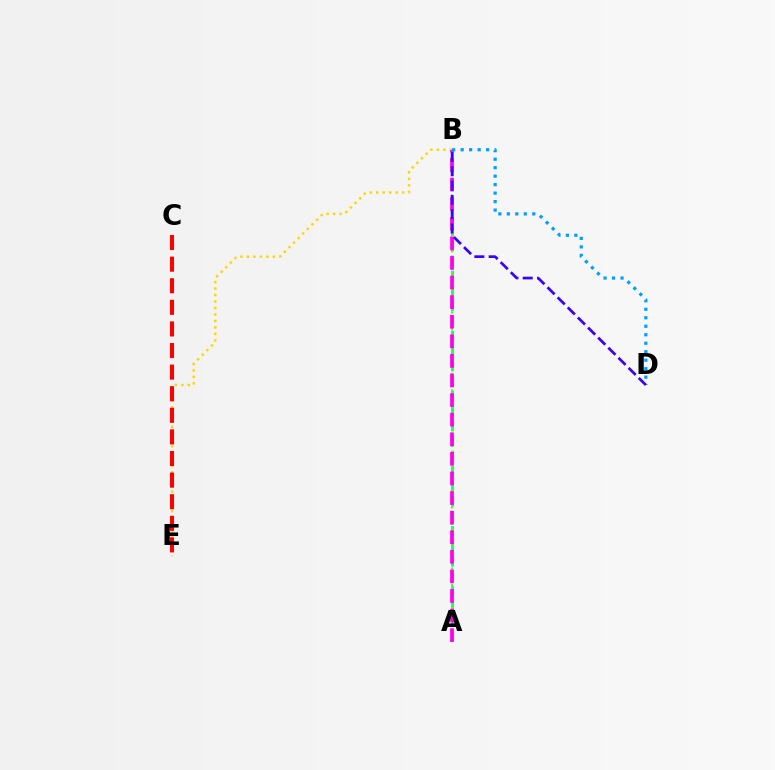{('B', 'E'): [{'color': '#ffd500', 'line_style': 'dotted', 'thickness': 1.76}], ('C', 'E'): [{'color': '#ff0000', 'line_style': 'dashed', 'thickness': 2.93}], ('A', 'B'): [{'color': '#00ff86', 'line_style': 'dashed', 'thickness': 2.04}, {'color': '#4fff00', 'line_style': 'dotted', 'thickness': 1.51}, {'color': '#ff00ed', 'line_style': 'dashed', 'thickness': 2.66}], ('B', 'D'): [{'color': '#009eff', 'line_style': 'dotted', 'thickness': 2.31}, {'color': '#3700ff', 'line_style': 'dashed', 'thickness': 1.94}]}